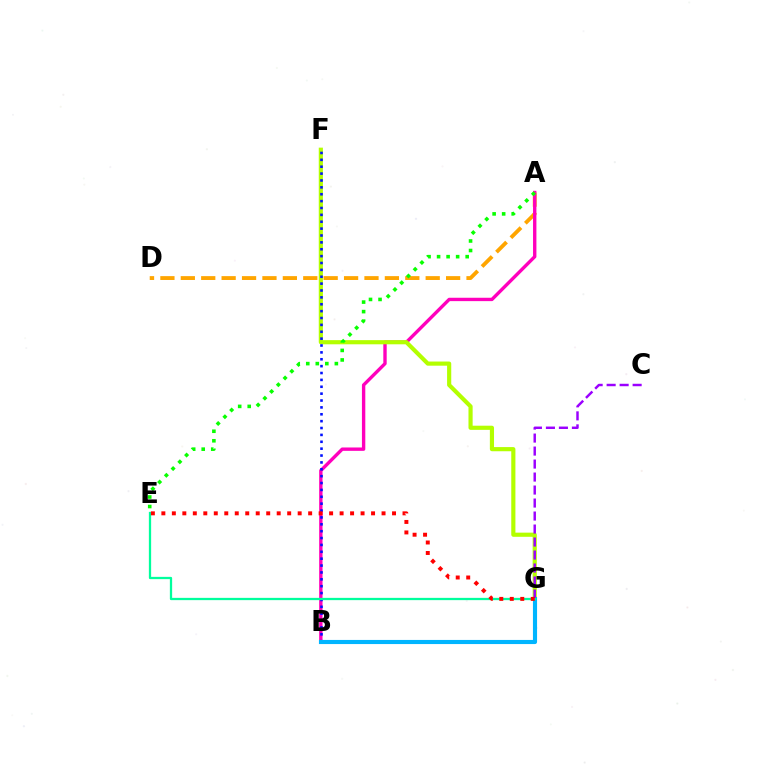{('A', 'D'): [{'color': '#ffa500', 'line_style': 'dashed', 'thickness': 2.77}], ('A', 'B'): [{'color': '#ff00bd', 'line_style': 'solid', 'thickness': 2.43}], ('F', 'G'): [{'color': '#b3ff00', 'line_style': 'solid', 'thickness': 2.99}], ('B', 'F'): [{'color': '#0010ff', 'line_style': 'dotted', 'thickness': 1.87}], ('A', 'E'): [{'color': '#08ff00', 'line_style': 'dotted', 'thickness': 2.59}], ('B', 'G'): [{'color': '#00b5ff', 'line_style': 'solid', 'thickness': 2.97}], ('C', 'G'): [{'color': '#9b00ff', 'line_style': 'dashed', 'thickness': 1.77}], ('E', 'G'): [{'color': '#00ff9d', 'line_style': 'solid', 'thickness': 1.64}, {'color': '#ff0000', 'line_style': 'dotted', 'thickness': 2.85}]}